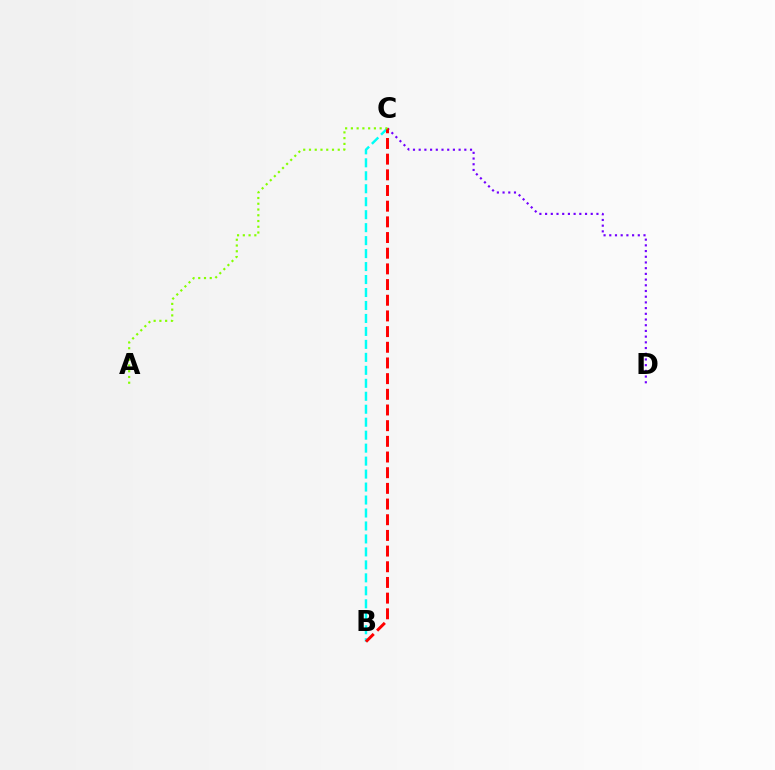{('B', 'C'): [{'color': '#00fff6', 'line_style': 'dashed', 'thickness': 1.76}, {'color': '#ff0000', 'line_style': 'dashed', 'thickness': 2.13}], ('C', 'D'): [{'color': '#7200ff', 'line_style': 'dotted', 'thickness': 1.55}], ('A', 'C'): [{'color': '#84ff00', 'line_style': 'dotted', 'thickness': 1.56}]}